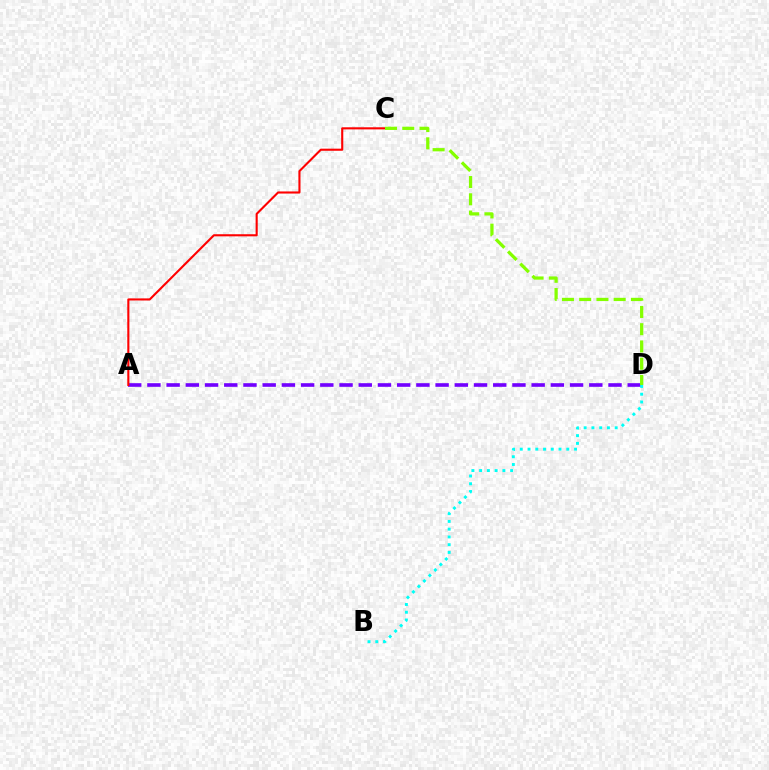{('A', 'D'): [{'color': '#7200ff', 'line_style': 'dashed', 'thickness': 2.61}], ('A', 'C'): [{'color': '#ff0000', 'line_style': 'solid', 'thickness': 1.52}], ('B', 'D'): [{'color': '#00fff6', 'line_style': 'dotted', 'thickness': 2.11}], ('C', 'D'): [{'color': '#84ff00', 'line_style': 'dashed', 'thickness': 2.34}]}